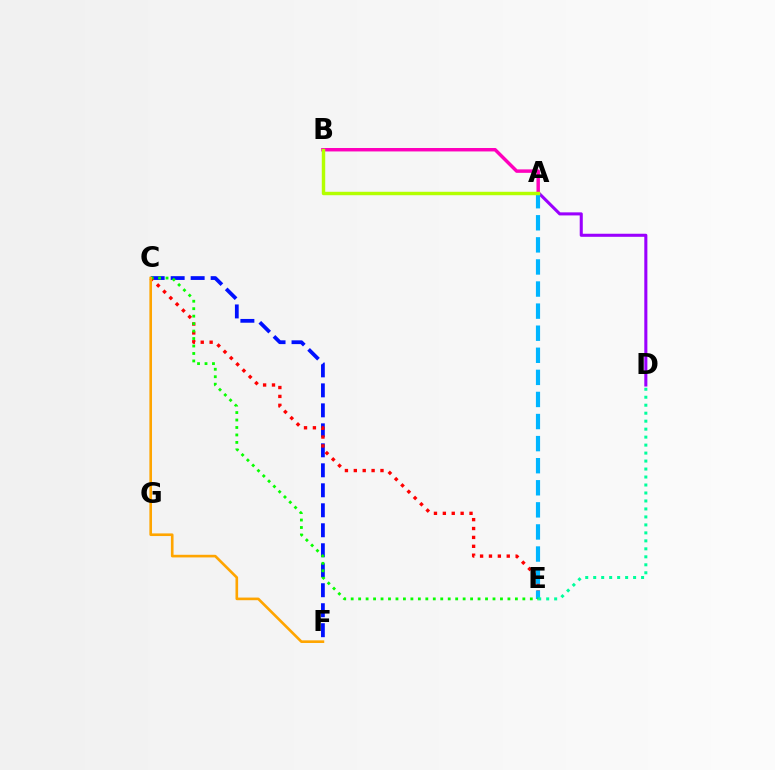{('C', 'F'): [{'color': '#0010ff', 'line_style': 'dashed', 'thickness': 2.72}, {'color': '#ffa500', 'line_style': 'solid', 'thickness': 1.9}], ('A', 'D'): [{'color': '#9b00ff', 'line_style': 'solid', 'thickness': 2.21}], ('A', 'B'): [{'color': '#ff00bd', 'line_style': 'solid', 'thickness': 2.48}, {'color': '#b3ff00', 'line_style': 'solid', 'thickness': 2.47}], ('C', 'E'): [{'color': '#ff0000', 'line_style': 'dotted', 'thickness': 2.42}, {'color': '#08ff00', 'line_style': 'dotted', 'thickness': 2.03}], ('A', 'E'): [{'color': '#00b5ff', 'line_style': 'dashed', 'thickness': 3.0}], ('D', 'E'): [{'color': '#00ff9d', 'line_style': 'dotted', 'thickness': 2.17}]}